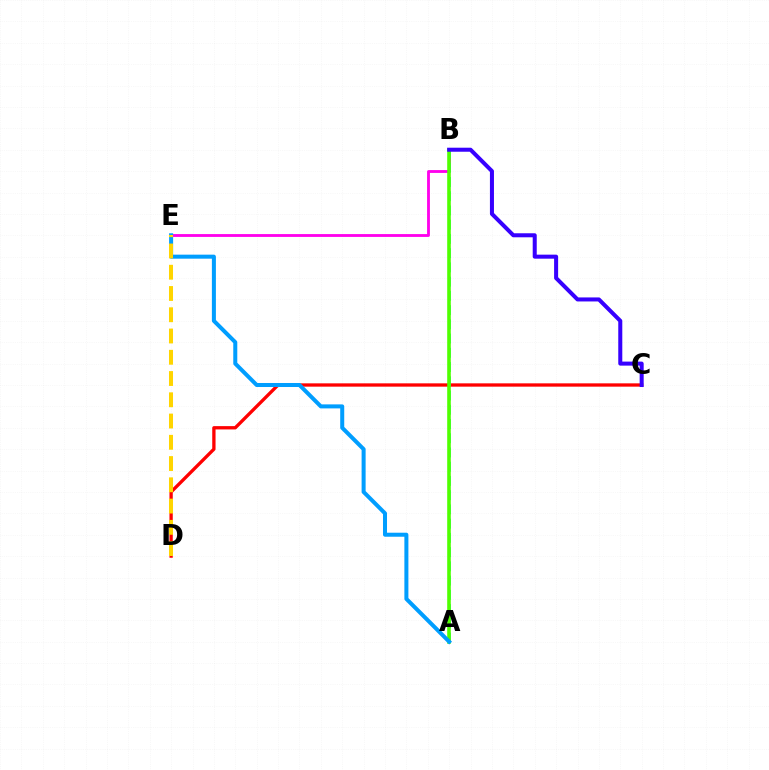{('C', 'D'): [{'color': '#ff0000', 'line_style': 'solid', 'thickness': 2.38}], ('B', 'E'): [{'color': '#ff00ed', 'line_style': 'solid', 'thickness': 2.04}], ('A', 'B'): [{'color': '#00ff86', 'line_style': 'dashed', 'thickness': 1.93}, {'color': '#4fff00', 'line_style': 'solid', 'thickness': 2.59}], ('B', 'C'): [{'color': '#3700ff', 'line_style': 'solid', 'thickness': 2.9}], ('A', 'E'): [{'color': '#009eff', 'line_style': 'solid', 'thickness': 2.89}], ('D', 'E'): [{'color': '#ffd500', 'line_style': 'dashed', 'thickness': 2.89}]}